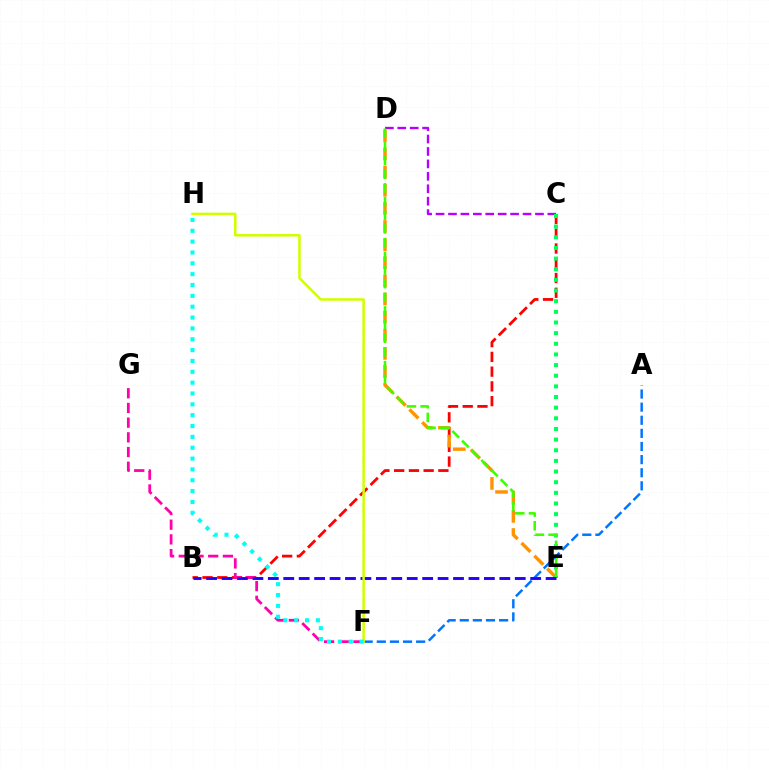{('B', 'C'): [{'color': '#ff0000', 'line_style': 'dashed', 'thickness': 2.0}], ('C', 'D'): [{'color': '#b900ff', 'line_style': 'dashed', 'thickness': 1.69}], ('D', 'E'): [{'color': '#ff9400', 'line_style': 'dashed', 'thickness': 2.46}, {'color': '#3dff00', 'line_style': 'dashed', 'thickness': 1.86}], ('F', 'G'): [{'color': '#ff00ac', 'line_style': 'dashed', 'thickness': 2.0}], ('C', 'E'): [{'color': '#00ff5c', 'line_style': 'dotted', 'thickness': 2.89}], ('A', 'F'): [{'color': '#0074ff', 'line_style': 'dashed', 'thickness': 1.78}], ('B', 'E'): [{'color': '#2500ff', 'line_style': 'dashed', 'thickness': 2.1}], ('F', 'H'): [{'color': '#d1ff00', 'line_style': 'solid', 'thickness': 1.82}, {'color': '#00fff6', 'line_style': 'dotted', 'thickness': 2.95}]}